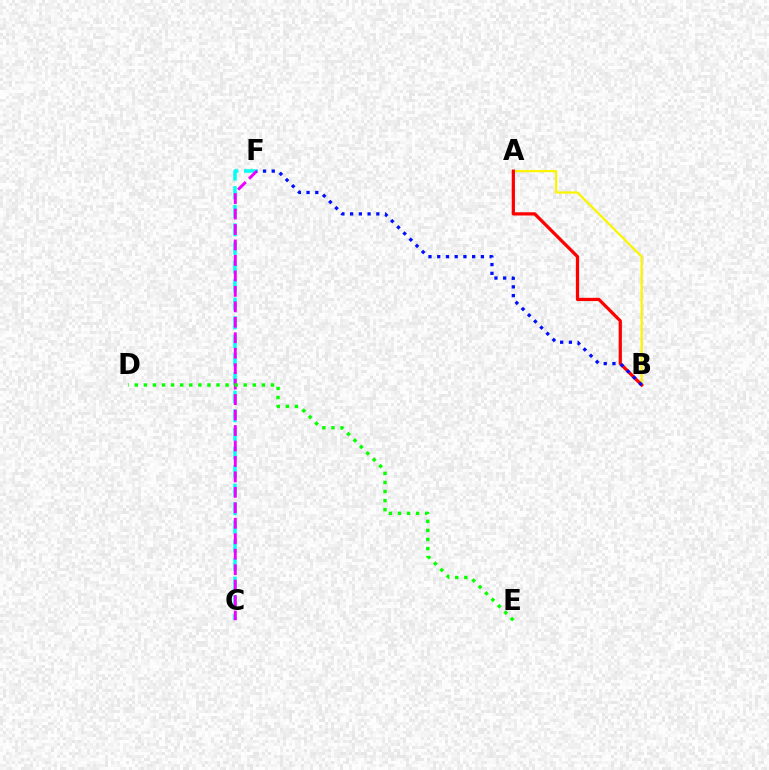{('C', 'F'): [{'color': '#00fff6', 'line_style': 'dashed', 'thickness': 2.53}, {'color': '#ee00ff', 'line_style': 'dashed', 'thickness': 2.1}], ('A', 'B'): [{'color': '#fcf500', 'line_style': 'solid', 'thickness': 1.63}, {'color': '#ff0000', 'line_style': 'solid', 'thickness': 2.33}], ('B', 'F'): [{'color': '#0010ff', 'line_style': 'dotted', 'thickness': 2.37}], ('D', 'E'): [{'color': '#08ff00', 'line_style': 'dotted', 'thickness': 2.47}]}